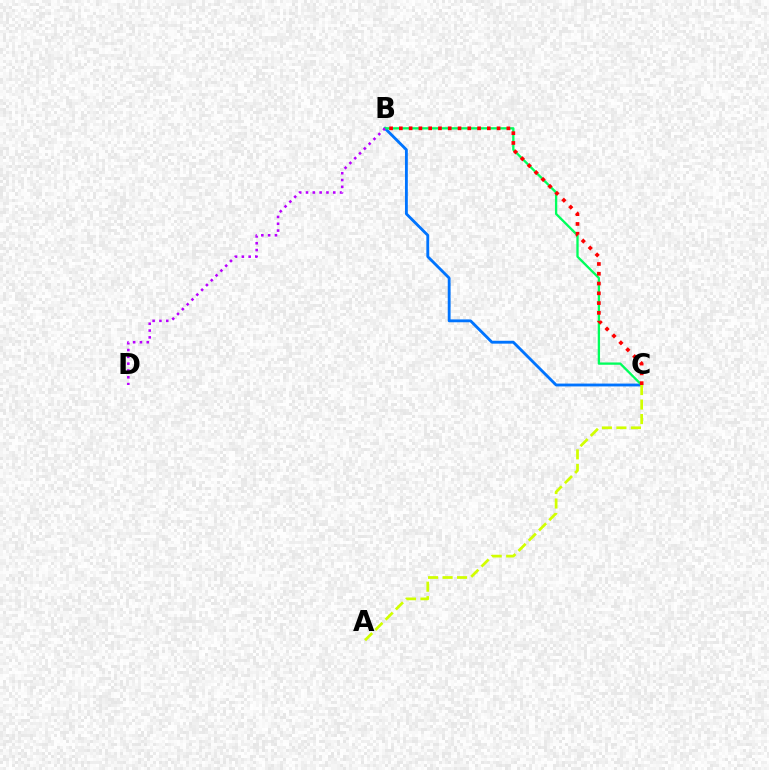{('B', 'C'): [{'color': '#0074ff', 'line_style': 'solid', 'thickness': 2.05}, {'color': '#00ff5c', 'line_style': 'solid', 'thickness': 1.66}, {'color': '#ff0000', 'line_style': 'dotted', 'thickness': 2.66}], ('B', 'D'): [{'color': '#b900ff', 'line_style': 'dotted', 'thickness': 1.85}], ('A', 'C'): [{'color': '#d1ff00', 'line_style': 'dashed', 'thickness': 1.97}]}